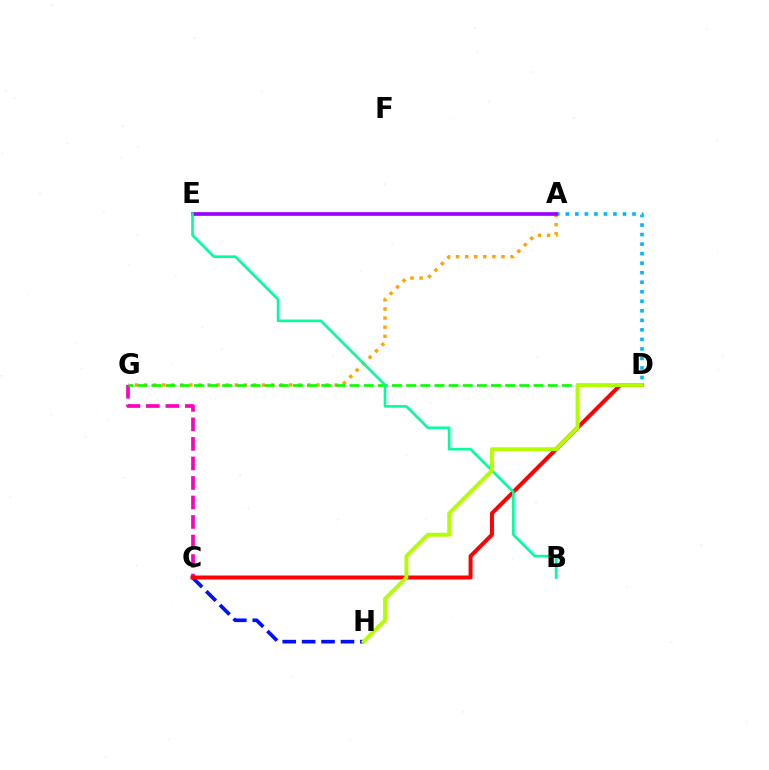{('A', 'G'): [{'color': '#ffa500', 'line_style': 'dotted', 'thickness': 2.47}], ('C', 'G'): [{'color': '#ff00bd', 'line_style': 'dashed', 'thickness': 2.65}], ('A', 'D'): [{'color': '#00b5ff', 'line_style': 'dotted', 'thickness': 2.59}], ('D', 'G'): [{'color': '#08ff00', 'line_style': 'dashed', 'thickness': 1.92}], ('C', 'H'): [{'color': '#0010ff', 'line_style': 'dashed', 'thickness': 2.64}], ('C', 'D'): [{'color': '#ff0000', 'line_style': 'solid', 'thickness': 2.87}], ('A', 'E'): [{'color': '#9b00ff', 'line_style': 'solid', 'thickness': 2.65}], ('B', 'E'): [{'color': '#00ff9d', 'line_style': 'solid', 'thickness': 1.89}], ('D', 'H'): [{'color': '#b3ff00', 'line_style': 'solid', 'thickness': 2.79}]}